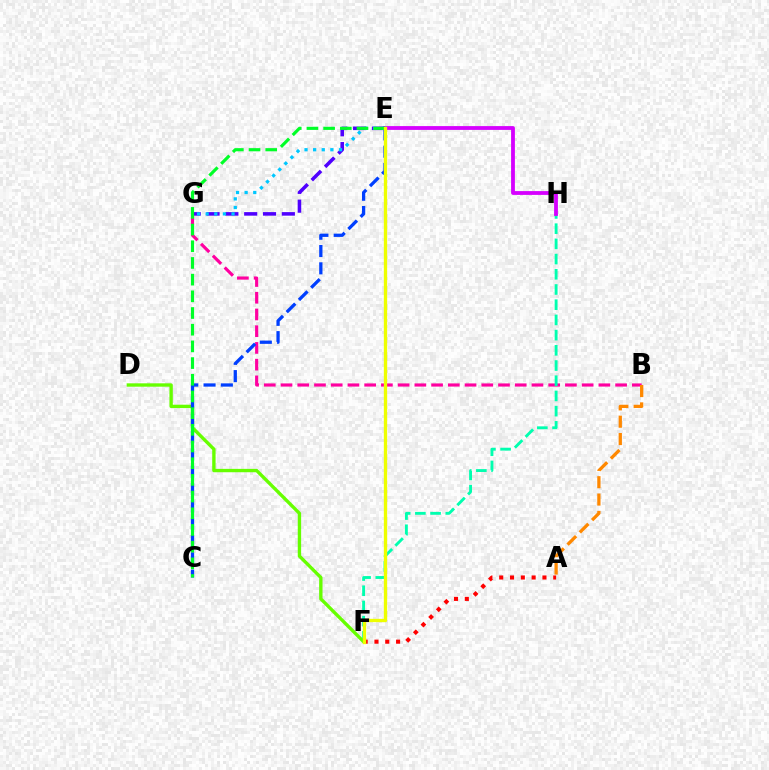{('B', 'G'): [{'color': '#ff00a0', 'line_style': 'dashed', 'thickness': 2.27}], ('F', 'H'): [{'color': '#00ffaf', 'line_style': 'dashed', 'thickness': 2.07}], ('E', 'H'): [{'color': '#d600ff', 'line_style': 'solid', 'thickness': 2.74}], ('E', 'G'): [{'color': '#4f00ff', 'line_style': 'dashed', 'thickness': 2.56}, {'color': '#00c7ff', 'line_style': 'dotted', 'thickness': 2.34}], ('A', 'F'): [{'color': '#ff0000', 'line_style': 'dotted', 'thickness': 2.94}], ('A', 'B'): [{'color': '#ff8800', 'line_style': 'dashed', 'thickness': 2.36}], ('D', 'F'): [{'color': '#66ff00', 'line_style': 'solid', 'thickness': 2.42}], ('C', 'E'): [{'color': '#003fff', 'line_style': 'dashed', 'thickness': 2.35}, {'color': '#00ff27', 'line_style': 'dashed', 'thickness': 2.27}], ('E', 'F'): [{'color': '#eeff00', 'line_style': 'solid', 'thickness': 2.39}]}